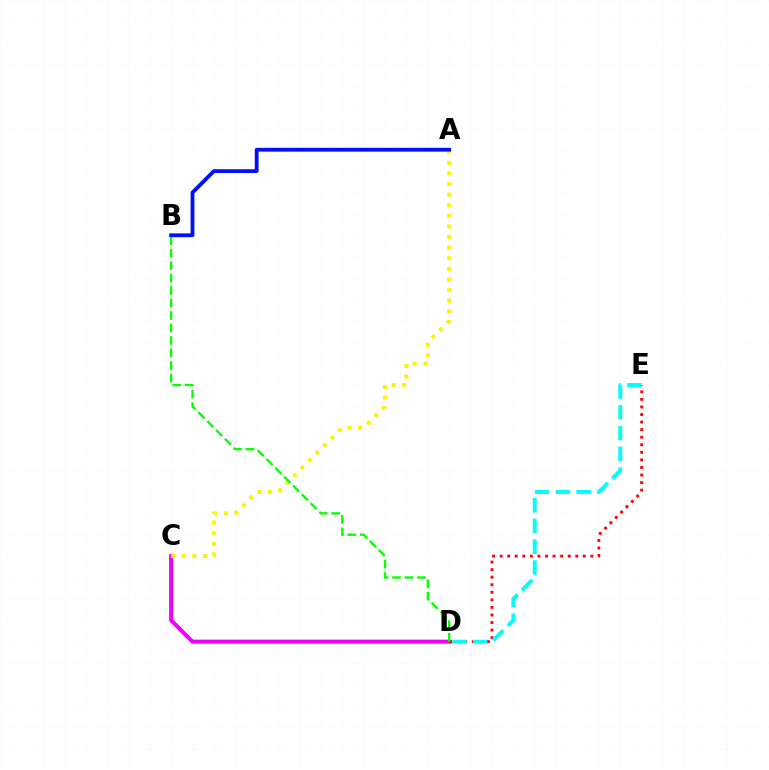{('C', 'D'): [{'color': '#ee00ff', 'line_style': 'solid', 'thickness': 2.89}], ('D', 'E'): [{'color': '#ff0000', 'line_style': 'dotted', 'thickness': 2.05}, {'color': '#00fff6', 'line_style': 'dashed', 'thickness': 2.82}], ('A', 'C'): [{'color': '#fcf500', 'line_style': 'dotted', 'thickness': 2.88}], ('B', 'D'): [{'color': '#08ff00', 'line_style': 'dashed', 'thickness': 1.7}], ('A', 'B'): [{'color': '#0010ff', 'line_style': 'solid', 'thickness': 2.74}]}